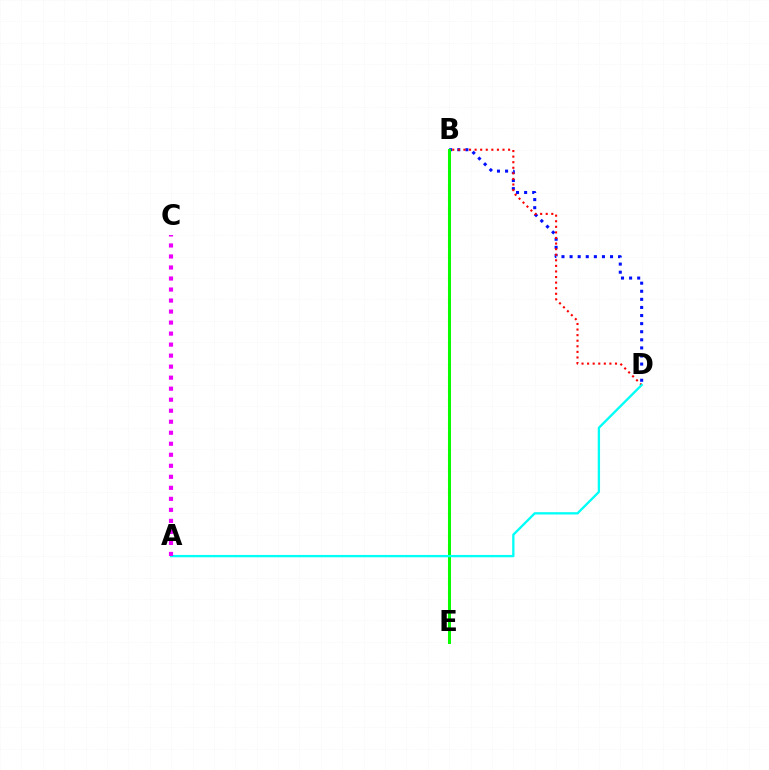{('B', 'D'): [{'color': '#0010ff', 'line_style': 'dotted', 'thickness': 2.2}, {'color': '#ff0000', 'line_style': 'dotted', 'thickness': 1.52}], ('B', 'E'): [{'color': '#fcf500', 'line_style': 'dashed', 'thickness': 1.53}, {'color': '#08ff00', 'line_style': 'solid', 'thickness': 2.14}], ('A', 'D'): [{'color': '#00fff6', 'line_style': 'solid', 'thickness': 1.67}], ('A', 'C'): [{'color': '#ee00ff', 'line_style': 'dotted', 'thickness': 2.99}]}